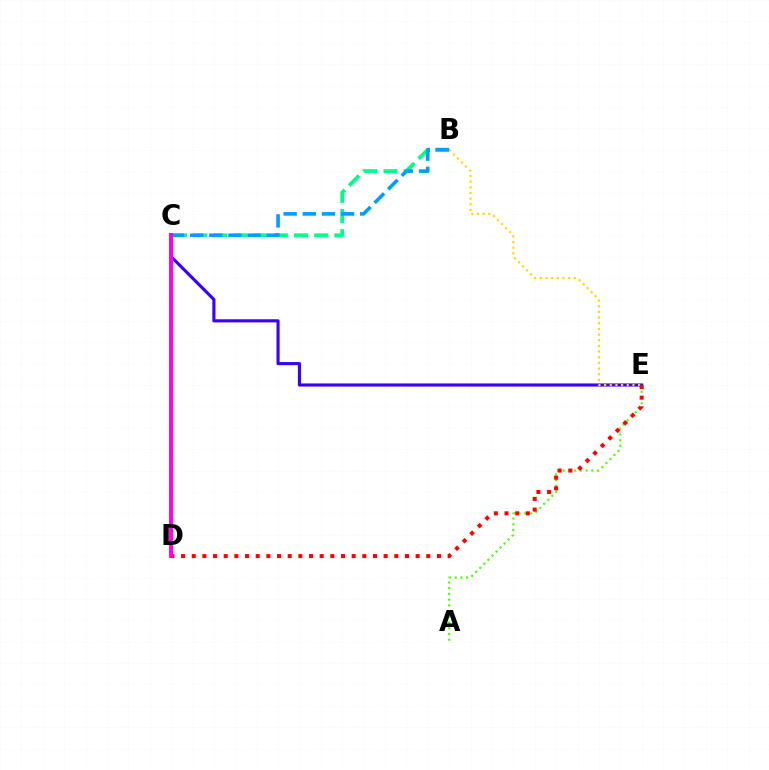{('C', 'E'): [{'color': '#3700ff', 'line_style': 'solid', 'thickness': 2.24}], ('B', 'C'): [{'color': '#00ff86', 'line_style': 'dashed', 'thickness': 2.74}, {'color': '#009eff', 'line_style': 'dashed', 'thickness': 2.6}], ('A', 'E'): [{'color': '#4fff00', 'line_style': 'dotted', 'thickness': 1.55}], ('B', 'E'): [{'color': '#ffd500', 'line_style': 'dotted', 'thickness': 1.54}], ('D', 'E'): [{'color': '#ff0000', 'line_style': 'dotted', 'thickness': 2.9}], ('C', 'D'): [{'color': '#ff00ed', 'line_style': 'solid', 'thickness': 2.83}]}